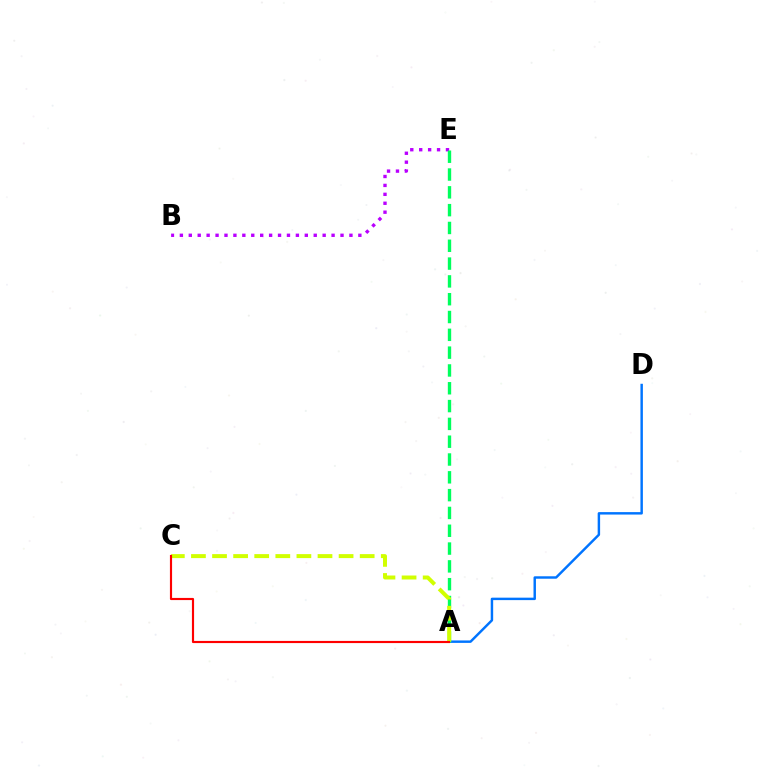{('A', 'D'): [{'color': '#0074ff', 'line_style': 'solid', 'thickness': 1.76}], ('B', 'E'): [{'color': '#b900ff', 'line_style': 'dotted', 'thickness': 2.42}], ('A', 'E'): [{'color': '#00ff5c', 'line_style': 'dashed', 'thickness': 2.42}], ('A', 'C'): [{'color': '#d1ff00', 'line_style': 'dashed', 'thickness': 2.87}, {'color': '#ff0000', 'line_style': 'solid', 'thickness': 1.55}]}